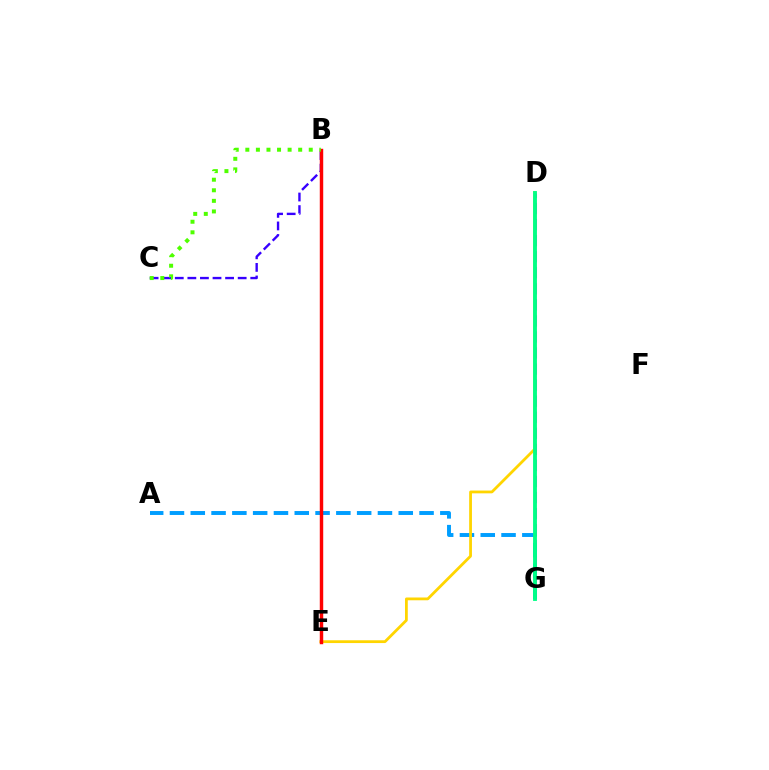{('B', 'C'): [{'color': '#3700ff', 'line_style': 'dashed', 'thickness': 1.71}, {'color': '#4fff00', 'line_style': 'dotted', 'thickness': 2.87}], ('D', 'G'): [{'color': '#ff00ed', 'line_style': 'dashed', 'thickness': 2.18}, {'color': '#00ff86', 'line_style': 'solid', 'thickness': 2.77}], ('A', 'G'): [{'color': '#009eff', 'line_style': 'dashed', 'thickness': 2.83}], ('D', 'E'): [{'color': '#ffd500', 'line_style': 'solid', 'thickness': 2.01}], ('B', 'E'): [{'color': '#ff0000', 'line_style': 'solid', 'thickness': 2.47}]}